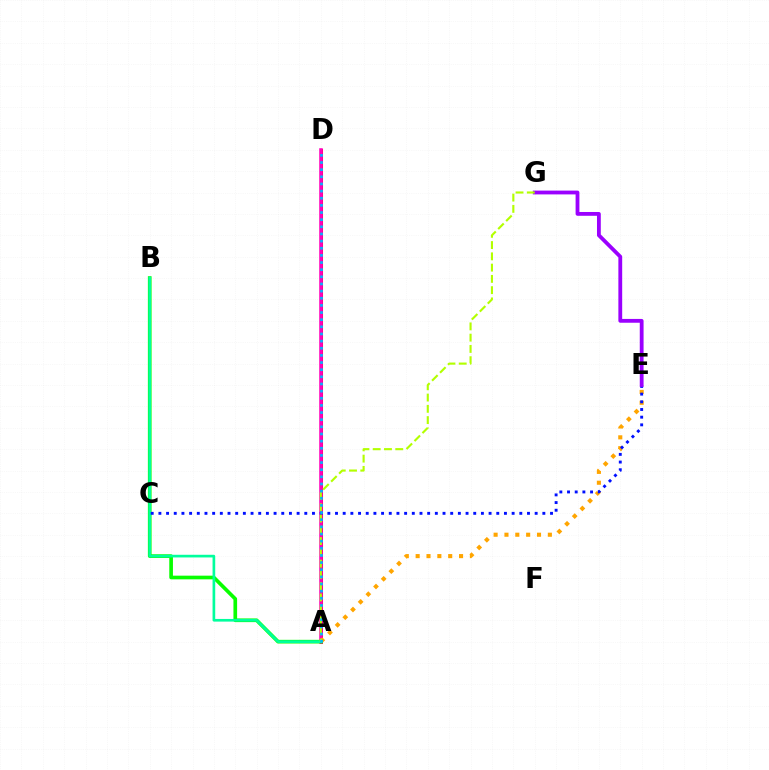{('A', 'D'): [{'color': '#ff0000', 'line_style': 'solid', 'thickness': 2.18}, {'color': '#ff00bd', 'line_style': 'solid', 'thickness': 2.55}, {'color': '#00b5ff', 'line_style': 'dotted', 'thickness': 1.94}], ('A', 'E'): [{'color': '#ffa500', 'line_style': 'dotted', 'thickness': 2.95}], ('A', 'B'): [{'color': '#08ff00', 'line_style': 'solid', 'thickness': 2.64}, {'color': '#00ff9d', 'line_style': 'solid', 'thickness': 1.92}], ('C', 'E'): [{'color': '#0010ff', 'line_style': 'dotted', 'thickness': 2.09}], ('E', 'G'): [{'color': '#9b00ff', 'line_style': 'solid', 'thickness': 2.74}], ('A', 'G'): [{'color': '#b3ff00', 'line_style': 'dashed', 'thickness': 1.53}]}